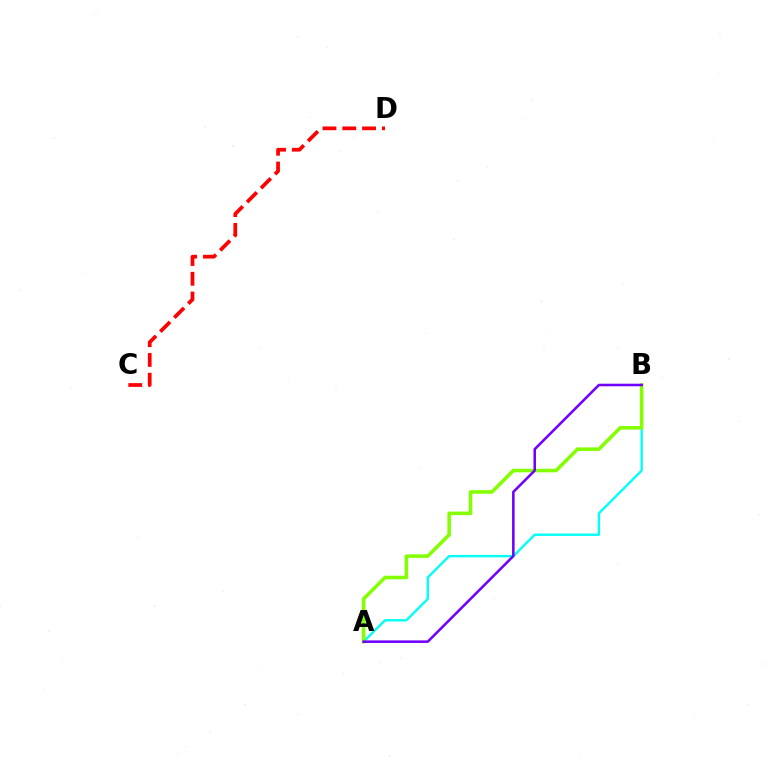{('A', 'B'): [{'color': '#00fff6', 'line_style': 'solid', 'thickness': 1.71}, {'color': '#84ff00', 'line_style': 'solid', 'thickness': 2.56}, {'color': '#7200ff', 'line_style': 'solid', 'thickness': 1.84}], ('C', 'D'): [{'color': '#ff0000', 'line_style': 'dashed', 'thickness': 2.69}]}